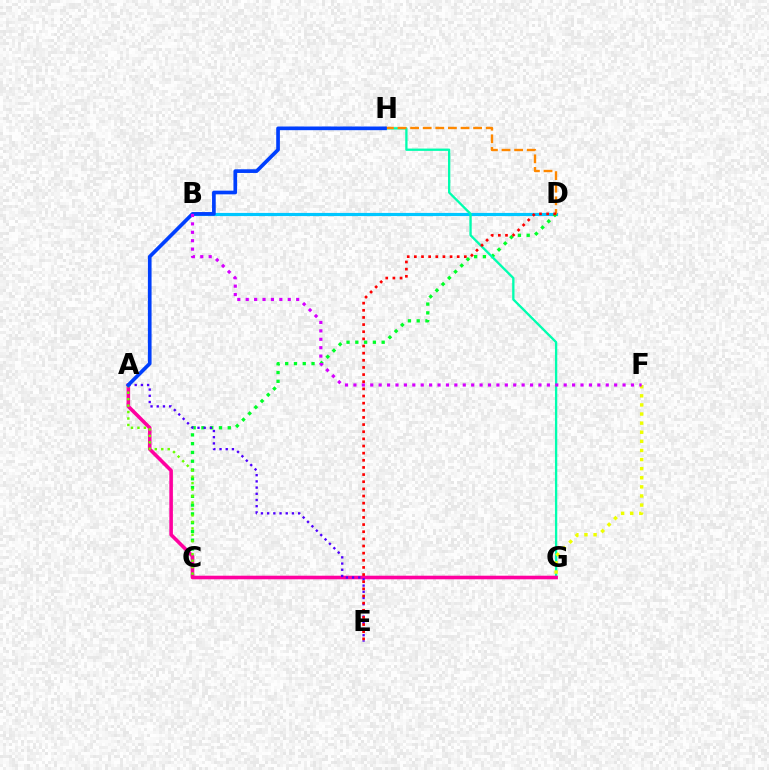{('B', 'D'): [{'color': '#00c7ff', 'line_style': 'solid', 'thickness': 2.27}], ('C', 'D'): [{'color': '#00ff27', 'line_style': 'dotted', 'thickness': 2.38}], ('G', 'H'): [{'color': '#00ffaf', 'line_style': 'solid', 'thickness': 1.66}], ('A', 'G'): [{'color': '#ff00a0', 'line_style': 'solid', 'thickness': 2.58}], ('D', 'H'): [{'color': '#ff8800', 'line_style': 'dashed', 'thickness': 1.71}], ('A', 'C'): [{'color': '#66ff00', 'line_style': 'dotted', 'thickness': 1.76}], ('F', 'G'): [{'color': '#eeff00', 'line_style': 'dotted', 'thickness': 2.47}], ('A', 'E'): [{'color': '#4f00ff', 'line_style': 'dotted', 'thickness': 1.69}], ('A', 'H'): [{'color': '#003fff', 'line_style': 'solid', 'thickness': 2.65}], ('B', 'F'): [{'color': '#d600ff', 'line_style': 'dotted', 'thickness': 2.29}], ('D', 'E'): [{'color': '#ff0000', 'line_style': 'dotted', 'thickness': 1.94}]}